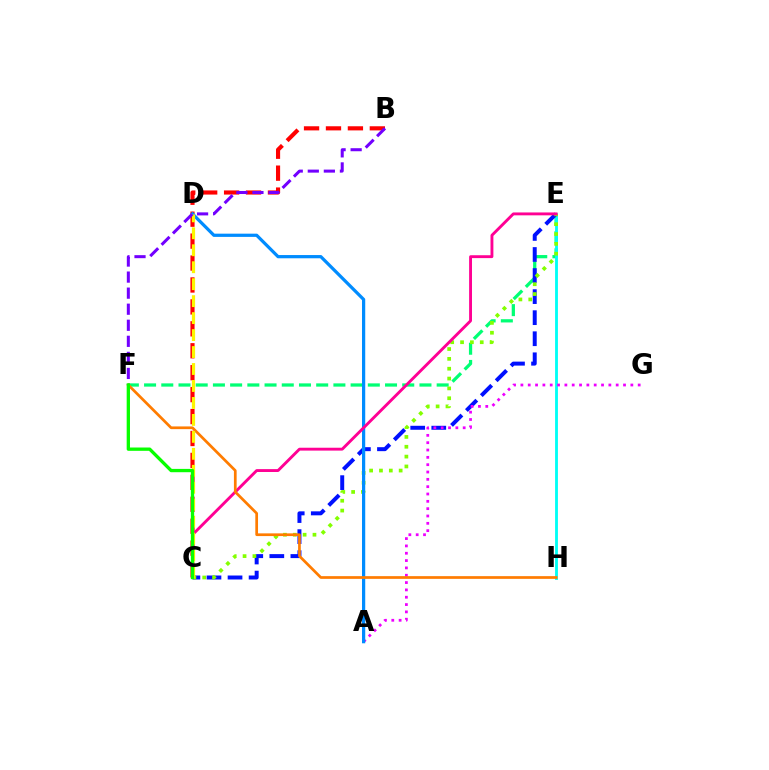{('E', 'F'): [{'color': '#00ff74', 'line_style': 'dashed', 'thickness': 2.34}], ('E', 'H'): [{'color': '#00fff6', 'line_style': 'solid', 'thickness': 2.05}], ('C', 'E'): [{'color': '#0010ff', 'line_style': 'dashed', 'thickness': 2.86}, {'color': '#84ff00', 'line_style': 'dotted', 'thickness': 2.67}, {'color': '#ff0094', 'line_style': 'solid', 'thickness': 2.07}], ('A', 'G'): [{'color': '#ee00ff', 'line_style': 'dotted', 'thickness': 1.99}], ('B', 'C'): [{'color': '#ff0000', 'line_style': 'dashed', 'thickness': 2.98}], ('A', 'D'): [{'color': '#008cff', 'line_style': 'solid', 'thickness': 2.32}], ('F', 'H'): [{'color': '#ff7c00', 'line_style': 'solid', 'thickness': 1.95}], ('C', 'D'): [{'color': '#fcf500', 'line_style': 'dashed', 'thickness': 2.3}], ('B', 'F'): [{'color': '#7200ff', 'line_style': 'dashed', 'thickness': 2.18}], ('C', 'F'): [{'color': '#08ff00', 'line_style': 'solid', 'thickness': 2.39}]}